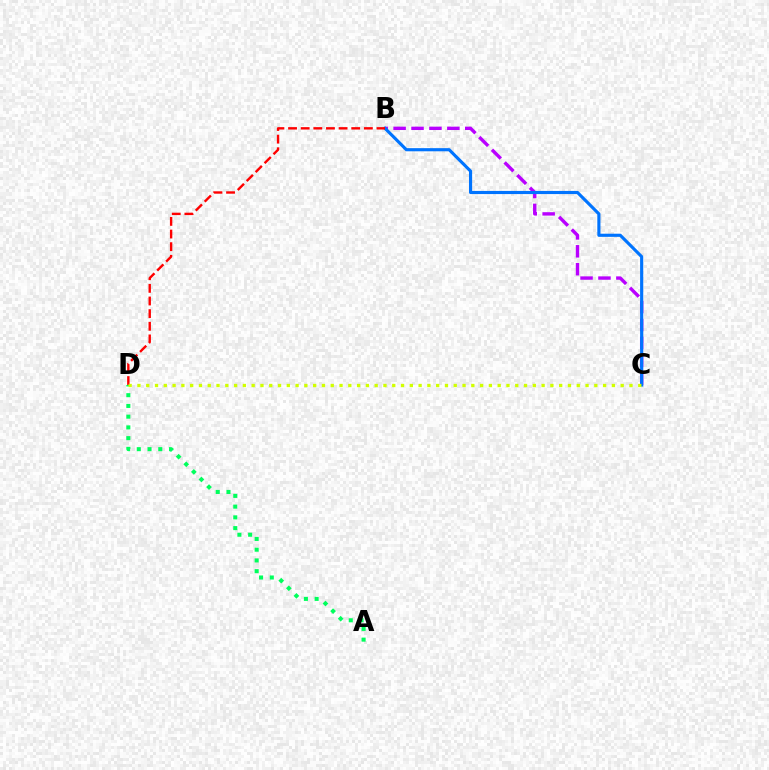{('B', 'C'): [{'color': '#b900ff', 'line_style': 'dashed', 'thickness': 2.43}, {'color': '#0074ff', 'line_style': 'solid', 'thickness': 2.26}], ('B', 'D'): [{'color': '#ff0000', 'line_style': 'dashed', 'thickness': 1.72}], ('A', 'D'): [{'color': '#00ff5c', 'line_style': 'dotted', 'thickness': 2.92}], ('C', 'D'): [{'color': '#d1ff00', 'line_style': 'dotted', 'thickness': 2.39}]}